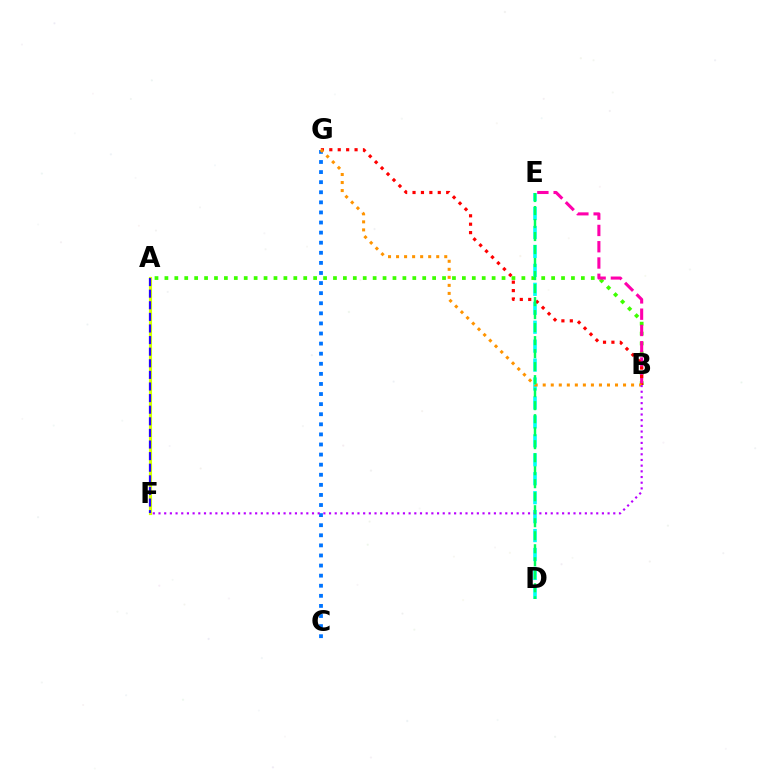{('A', 'B'): [{'color': '#3dff00', 'line_style': 'dotted', 'thickness': 2.69}], ('C', 'G'): [{'color': '#0074ff', 'line_style': 'dotted', 'thickness': 2.74}], ('A', 'F'): [{'color': '#d1ff00', 'line_style': 'solid', 'thickness': 2.26}, {'color': '#2500ff', 'line_style': 'dashed', 'thickness': 1.58}], ('D', 'E'): [{'color': '#00fff6', 'line_style': 'dashed', 'thickness': 2.57}, {'color': '#00ff5c', 'line_style': 'dashed', 'thickness': 1.77}], ('B', 'E'): [{'color': '#ff00ac', 'line_style': 'dashed', 'thickness': 2.21}], ('B', 'G'): [{'color': '#ff0000', 'line_style': 'dotted', 'thickness': 2.29}, {'color': '#ff9400', 'line_style': 'dotted', 'thickness': 2.18}], ('B', 'F'): [{'color': '#b900ff', 'line_style': 'dotted', 'thickness': 1.54}]}